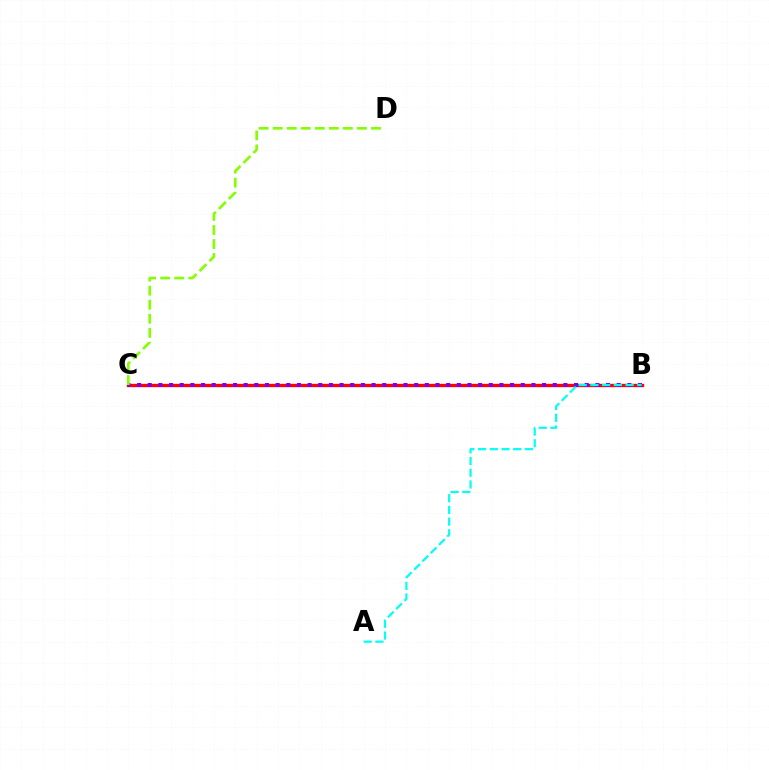{('B', 'C'): [{'color': '#ff0000', 'line_style': 'solid', 'thickness': 2.4}, {'color': '#7200ff', 'line_style': 'dotted', 'thickness': 2.9}], ('C', 'D'): [{'color': '#84ff00', 'line_style': 'dashed', 'thickness': 1.91}], ('A', 'B'): [{'color': '#00fff6', 'line_style': 'dashed', 'thickness': 1.59}]}